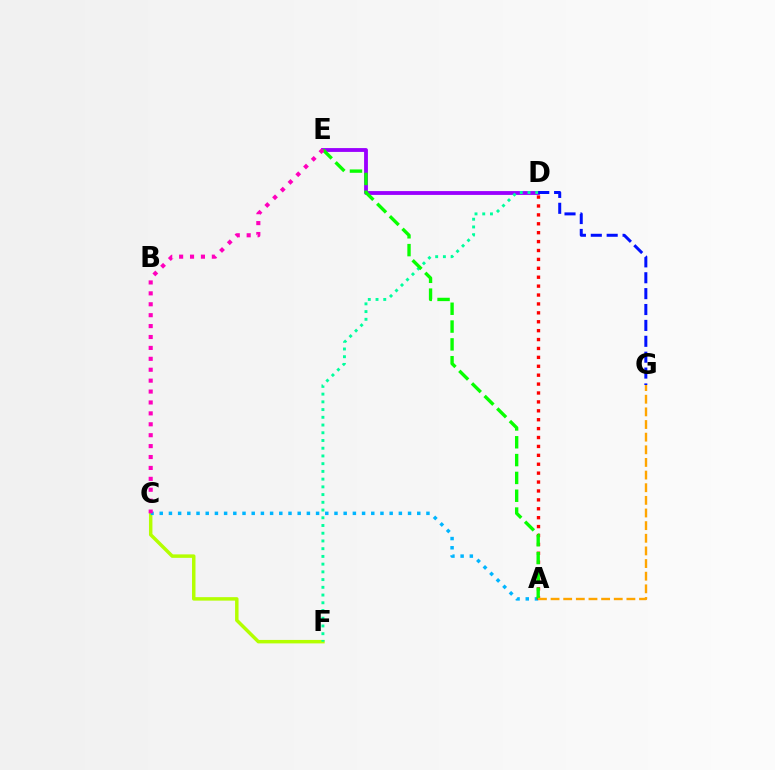{('D', 'E'): [{'color': '#9b00ff', 'line_style': 'solid', 'thickness': 2.76}], ('C', 'F'): [{'color': '#b3ff00', 'line_style': 'solid', 'thickness': 2.49}], ('D', 'F'): [{'color': '#00ff9d', 'line_style': 'dotted', 'thickness': 2.1}], ('A', 'C'): [{'color': '#00b5ff', 'line_style': 'dotted', 'thickness': 2.5}], ('A', 'D'): [{'color': '#ff0000', 'line_style': 'dotted', 'thickness': 2.42}], ('D', 'G'): [{'color': '#0010ff', 'line_style': 'dashed', 'thickness': 2.16}], ('A', 'E'): [{'color': '#08ff00', 'line_style': 'dashed', 'thickness': 2.42}], ('C', 'E'): [{'color': '#ff00bd', 'line_style': 'dotted', 'thickness': 2.96}], ('A', 'G'): [{'color': '#ffa500', 'line_style': 'dashed', 'thickness': 1.72}]}